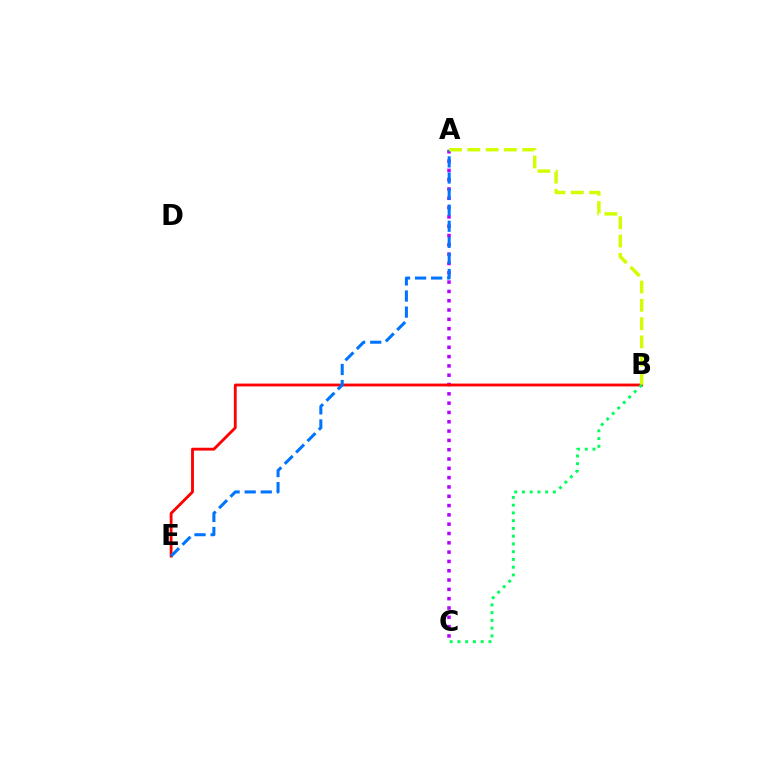{('A', 'C'): [{'color': '#b900ff', 'line_style': 'dotted', 'thickness': 2.53}], ('B', 'E'): [{'color': '#ff0000', 'line_style': 'solid', 'thickness': 2.04}], ('A', 'E'): [{'color': '#0074ff', 'line_style': 'dashed', 'thickness': 2.18}], ('A', 'B'): [{'color': '#d1ff00', 'line_style': 'dashed', 'thickness': 2.48}], ('B', 'C'): [{'color': '#00ff5c', 'line_style': 'dotted', 'thickness': 2.11}]}